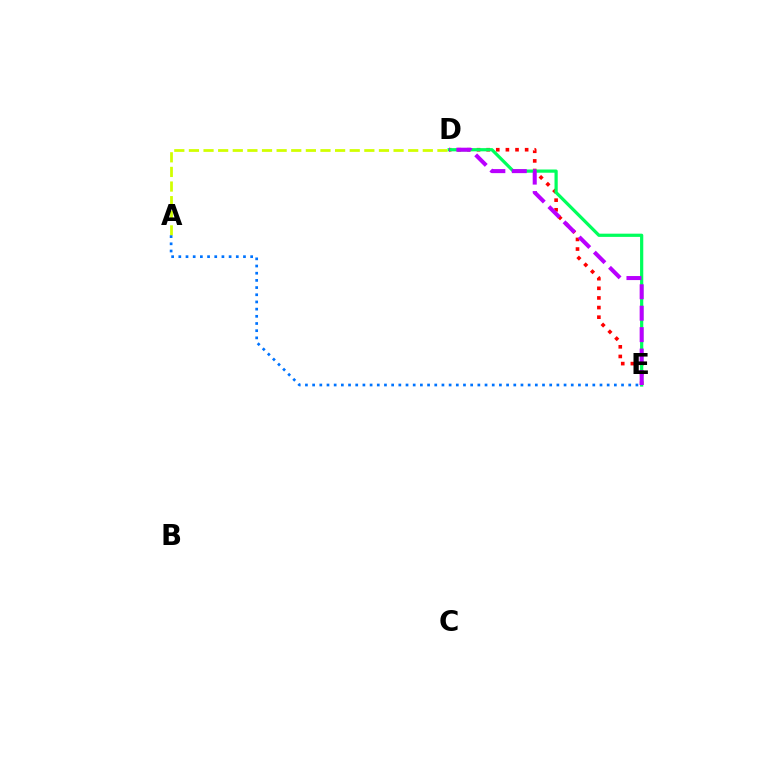{('D', 'E'): [{'color': '#ff0000', 'line_style': 'dotted', 'thickness': 2.61}, {'color': '#00ff5c', 'line_style': 'solid', 'thickness': 2.32}, {'color': '#b900ff', 'line_style': 'dashed', 'thickness': 2.91}], ('A', 'D'): [{'color': '#d1ff00', 'line_style': 'dashed', 'thickness': 1.99}], ('A', 'E'): [{'color': '#0074ff', 'line_style': 'dotted', 'thickness': 1.95}]}